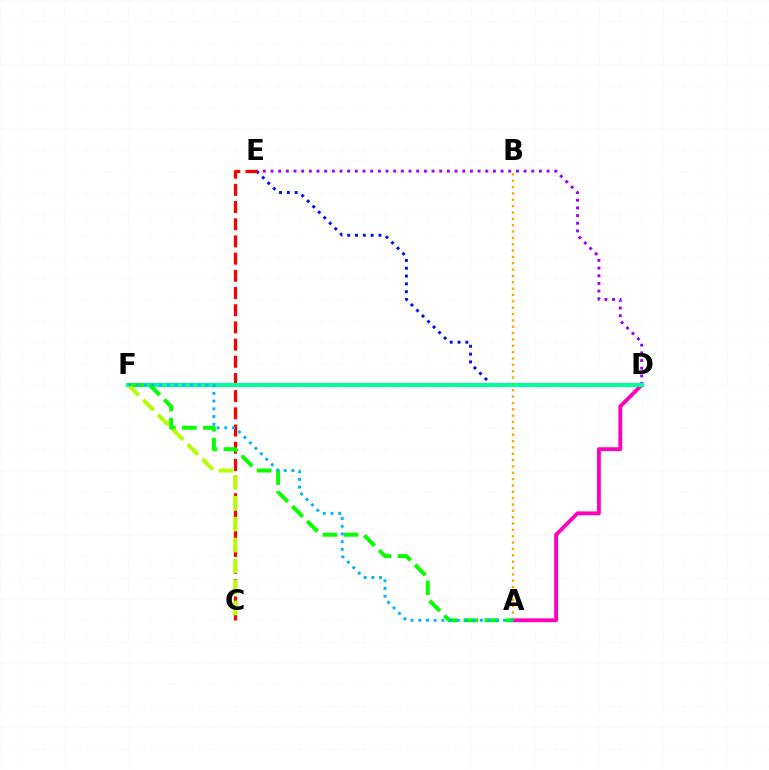{('A', 'D'): [{'color': '#ff00bd', 'line_style': 'solid', 'thickness': 2.77}], ('D', 'E'): [{'color': '#0010ff', 'line_style': 'dotted', 'thickness': 2.12}, {'color': '#9b00ff', 'line_style': 'dotted', 'thickness': 2.08}], ('C', 'E'): [{'color': '#ff0000', 'line_style': 'dashed', 'thickness': 2.34}], ('A', 'B'): [{'color': '#ffa500', 'line_style': 'dotted', 'thickness': 1.73}], ('D', 'F'): [{'color': '#00ff9d', 'line_style': 'solid', 'thickness': 2.97}], ('A', 'F'): [{'color': '#08ff00', 'line_style': 'dashed', 'thickness': 2.85}, {'color': '#00b5ff', 'line_style': 'dotted', 'thickness': 2.09}], ('C', 'F'): [{'color': '#b3ff00', 'line_style': 'dashed', 'thickness': 2.85}]}